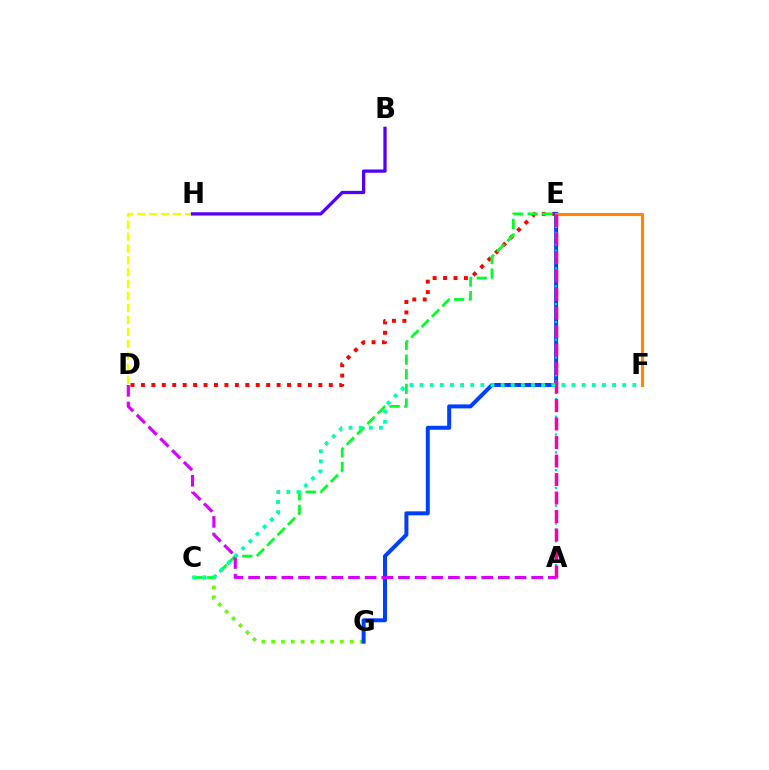{('D', 'E'): [{'color': '#ff0000', 'line_style': 'dotted', 'thickness': 2.84}], ('C', 'G'): [{'color': '#66ff00', 'line_style': 'dotted', 'thickness': 2.67}], ('E', 'G'): [{'color': '#003fff', 'line_style': 'solid', 'thickness': 2.87}], ('A', 'E'): [{'color': '#00c7ff', 'line_style': 'dotted', 'thickness': 1.61}, {'color': '#ff00a0', 'line_style': 'dashed', 'thickness': 2.51}], ('D', 'H'): [{'color': '#eeff00', 'line_style': 'dashed', 'thickness': 1.62}], ('C', 'E'): [{'color': '#00ff27', 'line_style': 'dashed', 'thickness': 1.99}], ('E', 'F'): [{'color': '#ff8800', 'line_style': 'solid', 'thickness': 2.23}], ('A', 'D'): [{'color': '#d600ff', 'line_style': 'dashed', 'thickness': 2.26}], ('C', 'F'): [{'color': '#00ffaf', 'line_style': 'dotted', 'thickness': 2.75}], ('B', 'H'): [{'color': '#4f00ff', 'line_style': 'solid', 'thickness': 2.35}]}